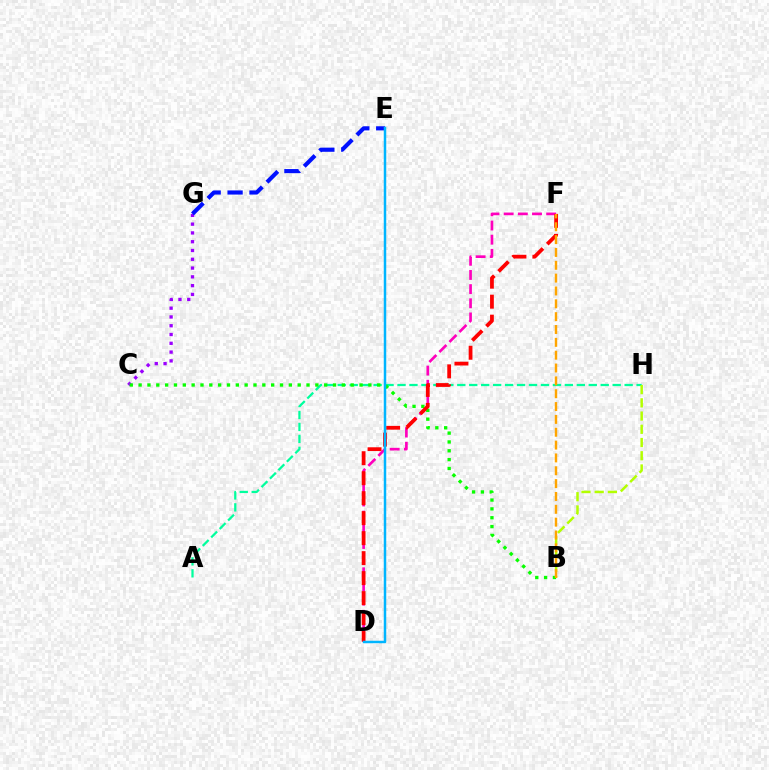{('C', 'G'): [{'color': '#9b00ff', 'line_style': 'dotted', 'thickness': 2.39}], ('A', 'H'): [{'color': '#00ff9d', 'line_style': 'dashed', 'thickness': 1.62}], ('E', 'G'): [{'color': '#0010ff', 'line_style': 'dashed', 'thickness': 2.98}], ('D', 'F'): [{'color': '#ff00bd', 'line_style': 'dashed', 'thickness': 1.92}, {'color': '#ff0000', 'line_style': 'dashed', 'thickness': 2.71}], ('B', 'C'): [{'color': '#08ff00', 'line_style': 'dotted', 'thickness': 2.4}], ('B', 'H'): [{'color': '#b3ff00', 'line_style': 'dashed', 'thickness': 1.8}], ('B', 'F'): [{'color': '#ffa500', 'line_style': 'dashed', 'thickness': 1.74}], ('D', 'E'): [{'color': '#00b5ff', 'line_style': 'solid', 'thickness': 1.79}]}